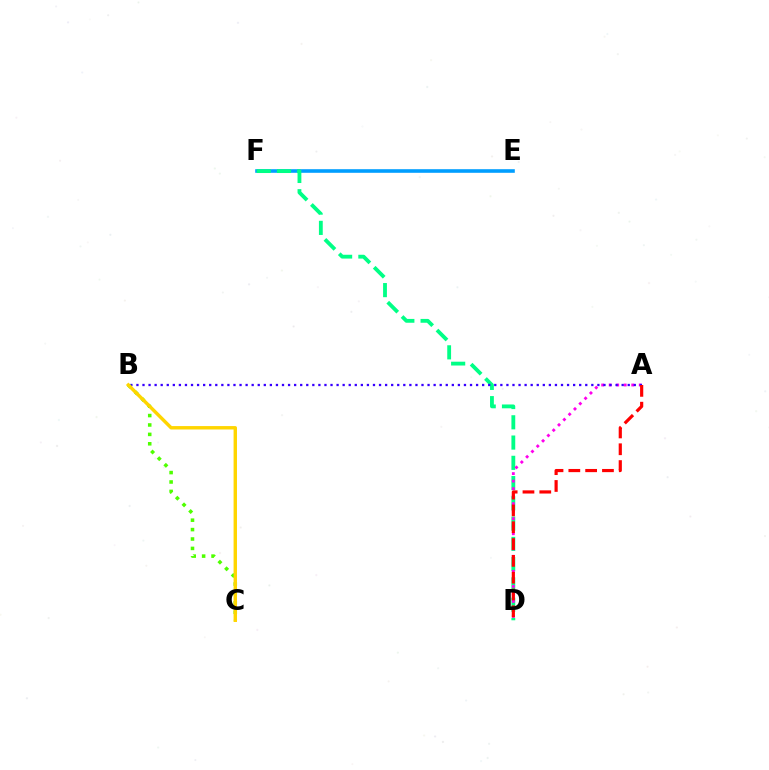{('E', 'F'): [{'color': '#009eff', 'line_style': 'solid', 'thickness': 2.6}], ('D', 'F'): [{'color': '#00ff86', 'line_style': 'dashed', 'thickness': 2.75}], ('A', 'D'): [{'color': '#ff00ed', 'line_style': 'dotted', 'thickness': 2.04}, {'color': '#ff0000', 'line_style': 'dashed', 'thickness': 2.28}], ('A', 'B'): [{'color': '#3700ff', 'line_style': 'dotted', 'thickness': 1.65}], ('B', 'C'): [{'color': '#4fff00', 'line_style': 'dotted', 'thickness': 2.56}, {'color': '#ffd500', 'line_style': 'solid', 'thickness': 2.46}]}